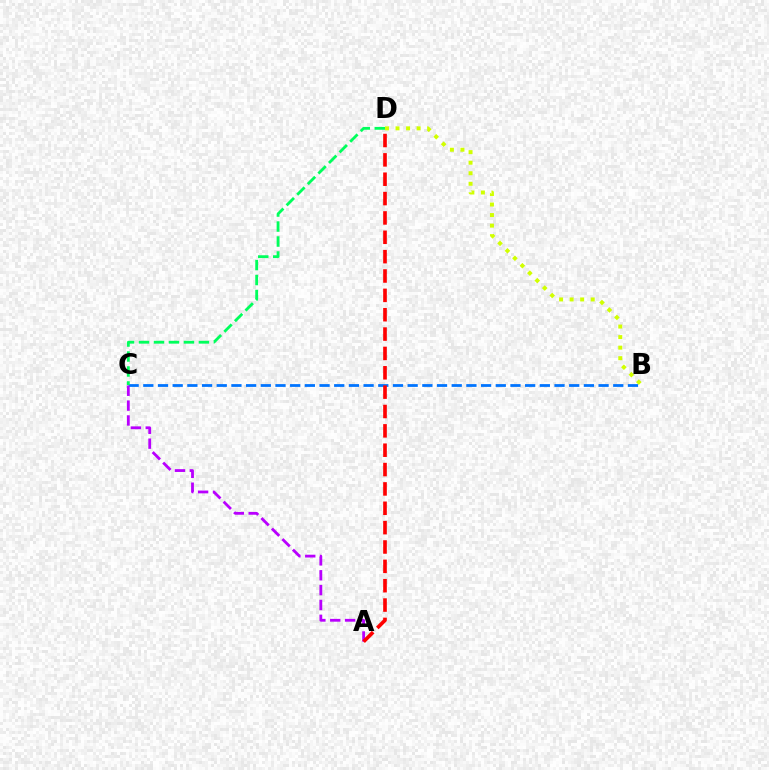{('B', 'D'): [{'color': '#d1ff00', 'line_style': 'dotted', 'thickness': 2.86}], ('B', 'C'): [{'color': '#0074ff', 'line_style': 'dashed', 'thickness': 2.0}], ('A', 'C'): [{'color': '#b900ff', 'line_style': 'dashed', 'thickness': 2.02}], ('A', 'D'): [{'color': '#ff0000', 'line_style': 'dashed', 'thickness': 2.63}], ('C', 'D'): [{'color': '#00ff5c', 'line_style': 'dashed', 'thickness': 2.03}]}